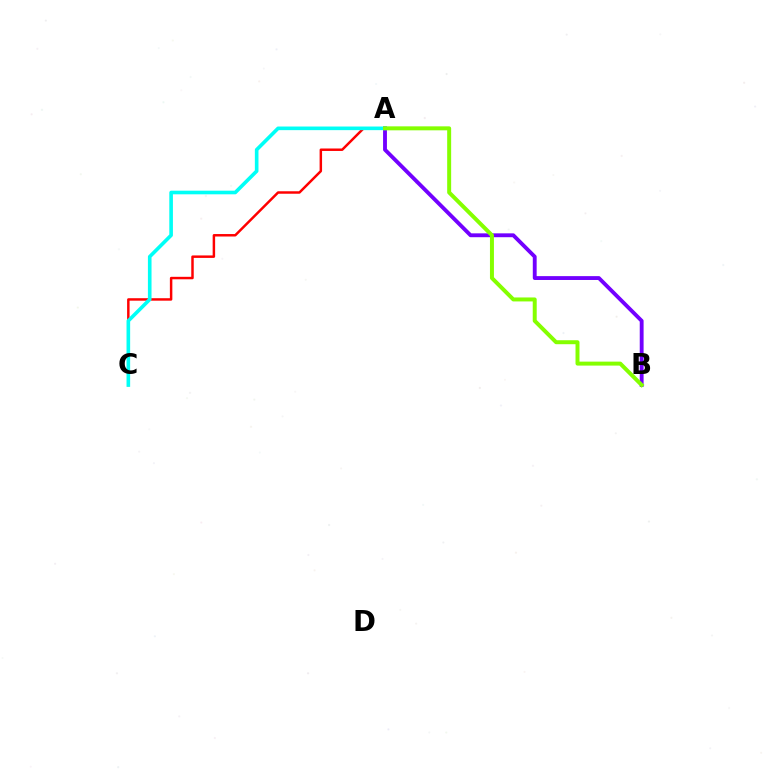{('A', 'B'): [{'color': '#7200ff', 'line_style': 'solid', 'thickness': 2.78}, {'color': '#84ff00', 'line_style': 'solid', 'thickness': 2.86}], ('A', 'C'): [{'color': '#ff0000', 'line_style': 'solid', 'thickness': 1.78}, {'color': '#00fff6', 'line_style': 'solid', 'thickness': 2.61}]}